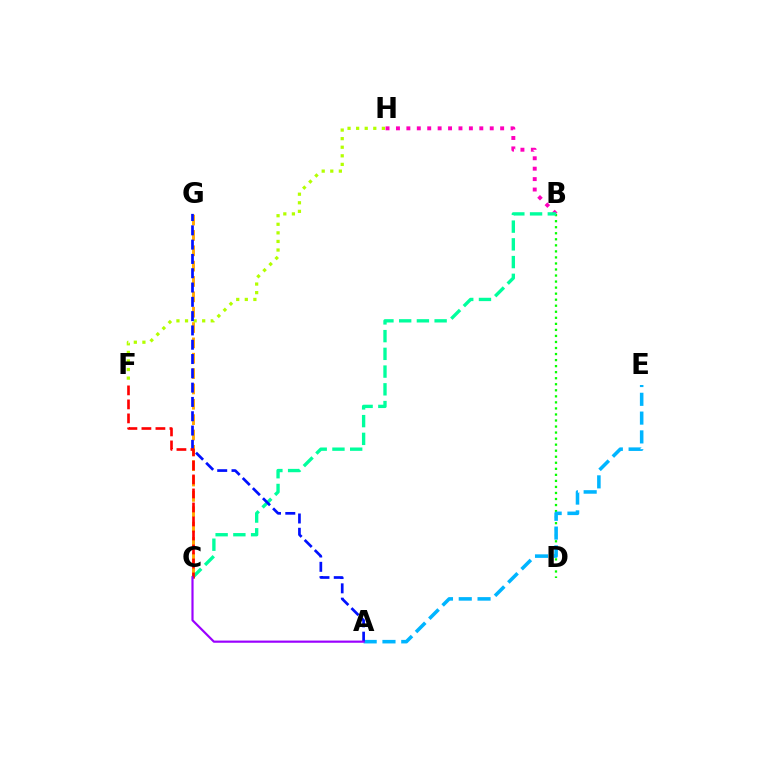{('B', 'D'): [{'color': '#08ff00', 'line_style': 'dotted', 'thickness': 1.64}], ('A', 'E'): [{'color': '#00b5ff', 'line_style': 'dashed', 'thickness': 2.55}], ('B', 'H'): [{'color': '#ff00bd', 'line_style': 'dotted', 'thickness': 2.83}], ('C', 'G'): [{'color': '#ffa500', 'line_style': 'dashed', 'thickness': 2.09}], ('B', 'C'): [{'color': '#00ff9d', 'line_style': 'dashed', 'thickness': 2.41}], ('F', 'H'): [{'color': '#b3ff00', 'line_style': 'dotted', 'thickness': 2.33}], ('A', 'G'): [{'color': '#0010ff', 'line_style': 'dashed', 'thickness': 1.94}], ('C', 'F'): [{'color': '#ff0000', 'line_style': 'dashed', 'thickness': 1.9}], ('A', 'C'): [{'color': '#9b00ff', 'line_style': 'solid', 'thickness': 1.57}]}